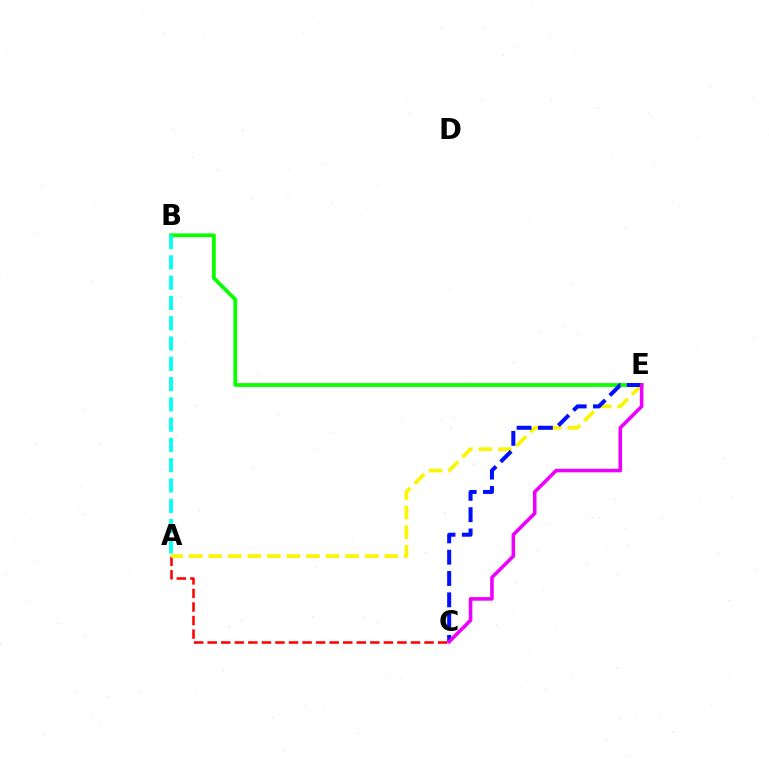{('B', 'E'): [{'color': '#08ff00', 'line_style': 'solid', 'thickness': 2.72}], ('A', 'C'): [{'color': '#ff0000', 'line_style': 'dashed', 'thickness': 1.84}], ('A', 'E'): [{'color': '#fcf500', 'line_style': 'dashed', 'thickness': 2.66}], ('C', 'E'): [{'color': '#0010ff', 'line_style': 'dashed', 'thickness': 2.9}, {'color': '#ee00ff', 'line_style': 'solid', 'thickness': 2.57}], ('A', 'B'): [{'color': '#00fff6', 'line_style': 'dashed', 'thickness': 2.76}]}